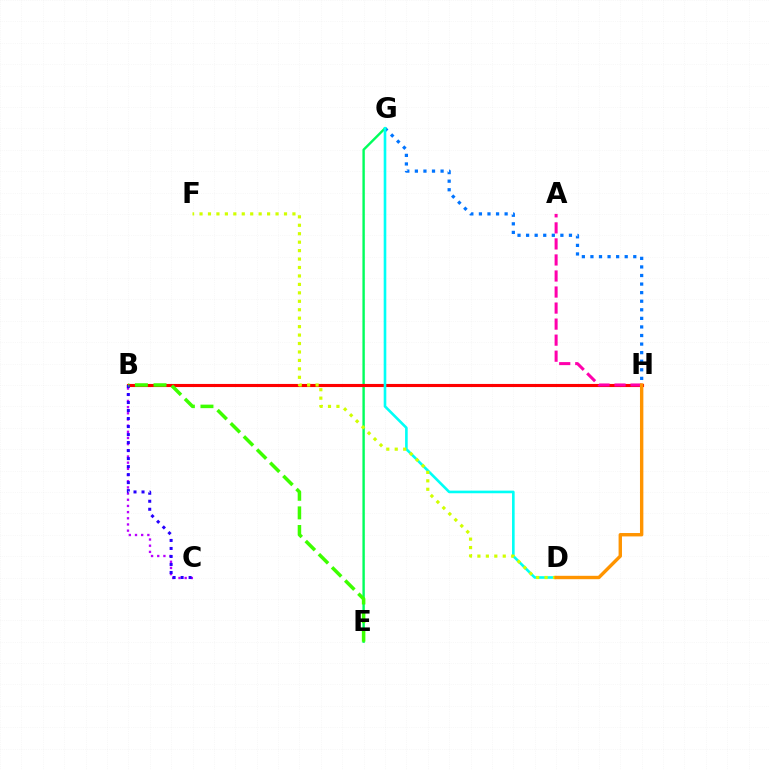{('G', 'H'): [{'color': '#0074ff', 'line_style': 'dotted', 'thickness': 2.33}], ('E', 'G'): [{'color': '#00ff5c', 'line_style': 'solid', 'thickness': 1.73}], ('B', 'H'): [{'color': '#ff0000', 'line_style': 'solid', 'thickness': 2.24}], ('B', 'C'): [{'color': '#b900ff', 'line_style': 'dotted', 'thickness': 1.68}, {'color': '#2500ff', 'line_style': 'dotted', 'thickness': 2.18}], ('D', 'G'): [{'color': '#00fff6', 'line_style': 'solid', 'thickness': 1.89}], ('A', 'H'): [{'color': '#ff00ac', 'line_style': 'dashed', 'thickness': 2.18}], ('D', 'F'): [{'color': '#d1ff00', 'line_style': 'dotted', 'thickness': 2.29}], ('D', 'H'): [{'color': '#ff9400', 'line_style': 'solid', 'thickness': 2.44}], ('B', 'E'): [{'color': '#3dff00', 'line_style': 'dashed', 'thickness': 2.53}]}